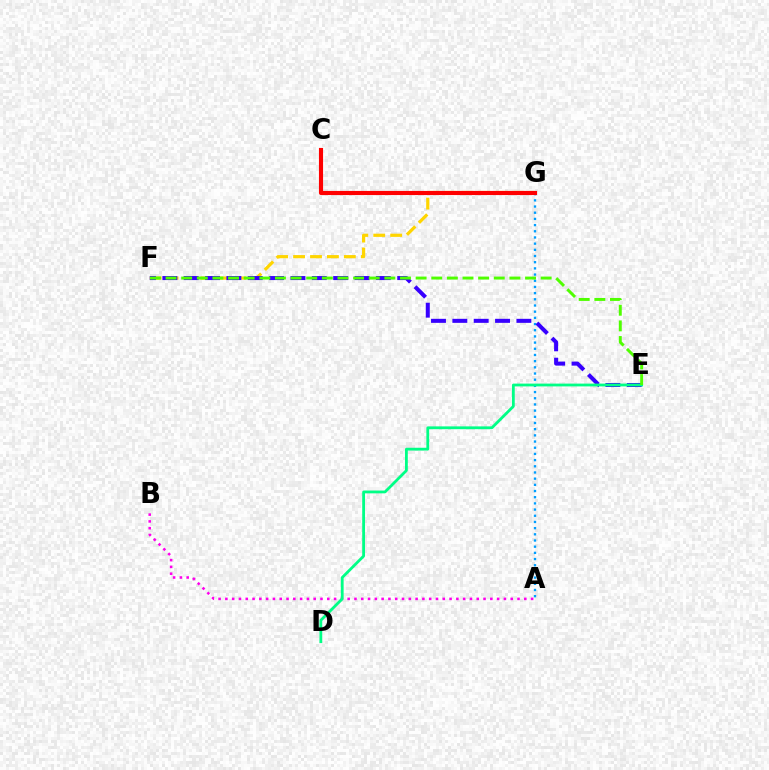{('A', 'G'): [{'color': '#009eff', 'line_style': 'dotted', 'thickness': 1.68}], ('F', 'G'): [{'color': '#ffd500', 'line_style': 'dashed', 'thickness': 2.3}], ('E', 'F'): [{'color': '#3700ff', 'line_style': 'dashed', 'thickness': 2.9}, {'color': '#4fff00', 'line_style': 'dashed', 'thickness': 2.12}], ('C', 'G'): [{'color': '#ff0000', 'line_style': 'solid', 'thickness': 2.97}], ('A', 'B'): [{'color': '#ff00ed', 'line_style': 'dotted', 'thickness': 1.85}], ('D', 'E'): [{'color': '#00ff86', 'line_style': 'solid', 'thickness': 2.01}]}